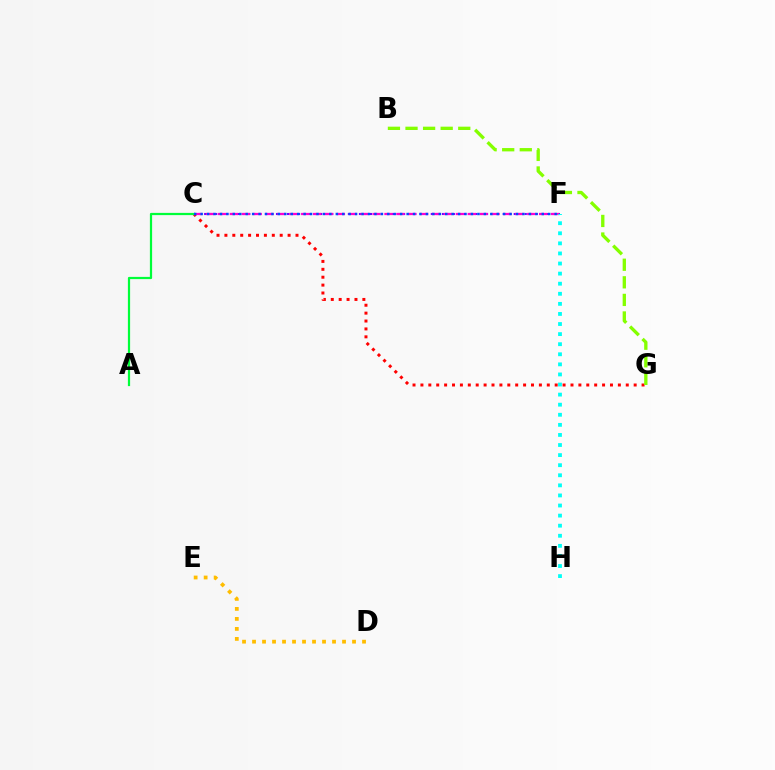{('C', 'G'): [{'color': '#ff0000', 'line_style': 'dotted', 'thickness': 2.15}], ('C', 'F'): [{'color': '#7200ff', 'line_style': 'dotted', 'thickness': 1.5}, {'color': '#ff00cf', 'line_style': 'dashed', 'thickness': 1.62}, {'color': '#004bff', 'line_style': 'dotted', 'thickness': 1.75}], ('A', 'C'): [{'color': '#00ff39', 'line_style': 'solid', 'thickness': 1.61}], ('F', 'H'): [{'color': '#00fff6', 'line_style': 'dotted', 'thickness': 2.74}], ('D', 'E'): [{'color': '#ffbd00', 'line_style': 'dotted', 'thickness': 2.72}], ('B', 'G'): [{'color': '#84ff00', 'line_style': 'dashed', 'thickness': 2.39}]}